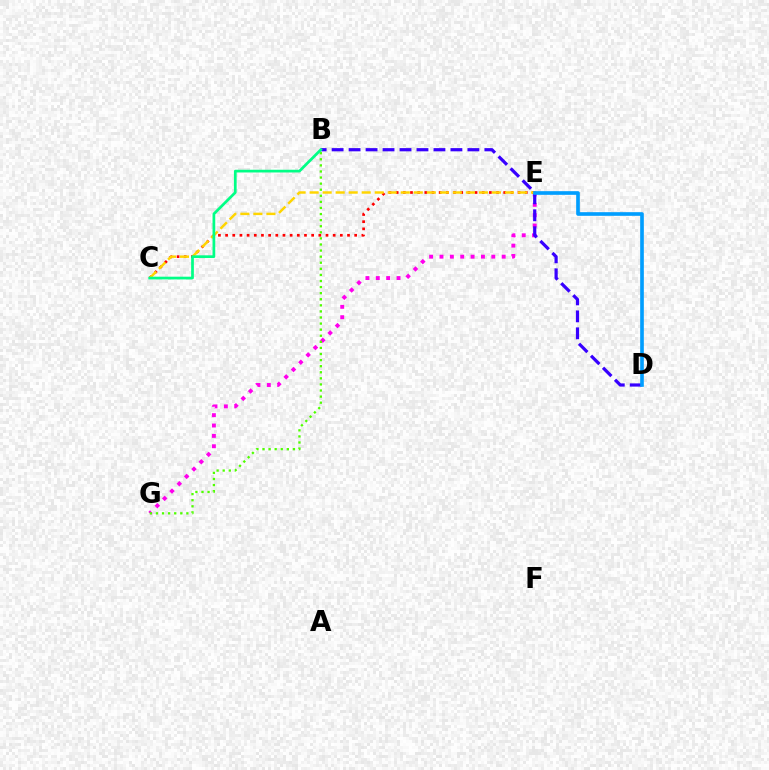{('E', 'G'): [{'color': '#ff00ed', 'line_style': 'dotted', 'thickness': 2.82}], ('B', 'G'): [{'color': '#4fff00', 'line_style': 'dotted', 'thickness': 1.65}], ('B', 'D'): [{'color': '#3700ff', 'line_style': 'dashed', 'thickness': 2.31}], ('C', 'E'): [{'color': '#ff0000', 'line_style': 'dotted', 'thickness': 1.95}, {'color': '#ffd500', 'line_style': 'dashed', 'thickness': 1.77}], ('B', 'C'): [{'color': '#00ff86', 'line_style': 'solid', 'thickness': 1.96}], ('D', 'E'): [{'color': '#009eff', 'line_style': 'solid', 'thickness': 2.63}]}